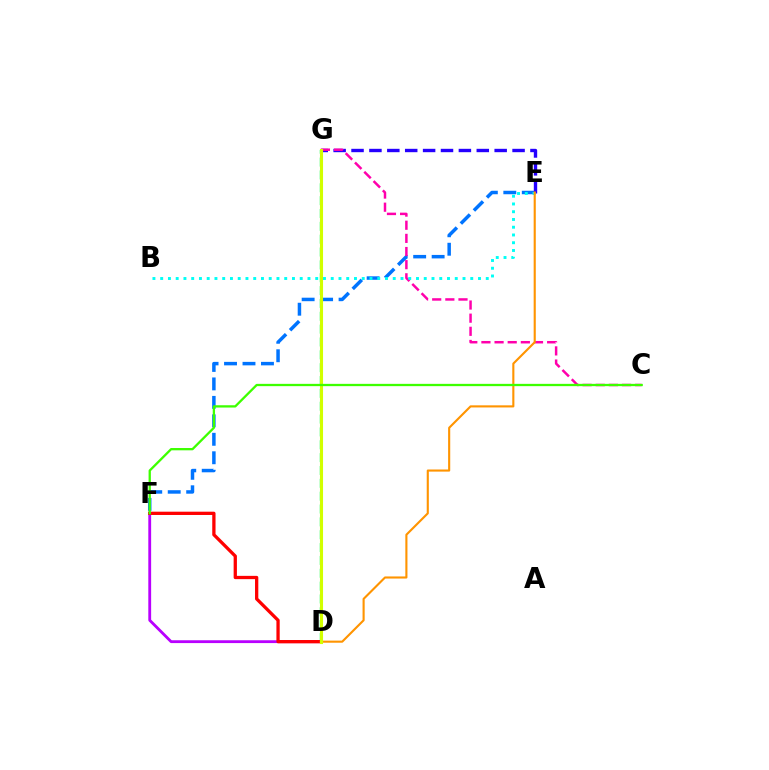{('E', 'F'): [{'color': '#0074ff', 'line_style': 'dashed', 'thickness': 2.51}], ('E', 'G'): [{'color': '#2500ff', 'line_style': 'dashed', 'thickness': 2.43}], ('D', 'F'): [{'color': '#b900ff', 'line_style': 'solid', 'thickness': 2.04}, {'color': '#ff0000', 'line_style': 'solid', 'thickness': 2.36}], ('C', 'G'): [{'color': '#ff00ac', 'line_style': 'dashed', 'thickness': 1.79}], ('D', 'G'): [{'color': '#00ff5c', 'line_style': 'dashed', 'thickness': 1.75}, {'color': '#d1ff00', 'line_style': 'solid', 'thickness': 2.22}], ('B', 'E'): [{'color': '#00fff6', 'line_style': 'dotted', 'thickness': 2.11}], ('D', 'E'): [{'color': '#ff9400', 'line_style': 'solid', 'thickness': 1.52}], ('C', 'F'): [{'color': '#3dff00', 'line_style': 'solid', 'thickness': 1.65}]}